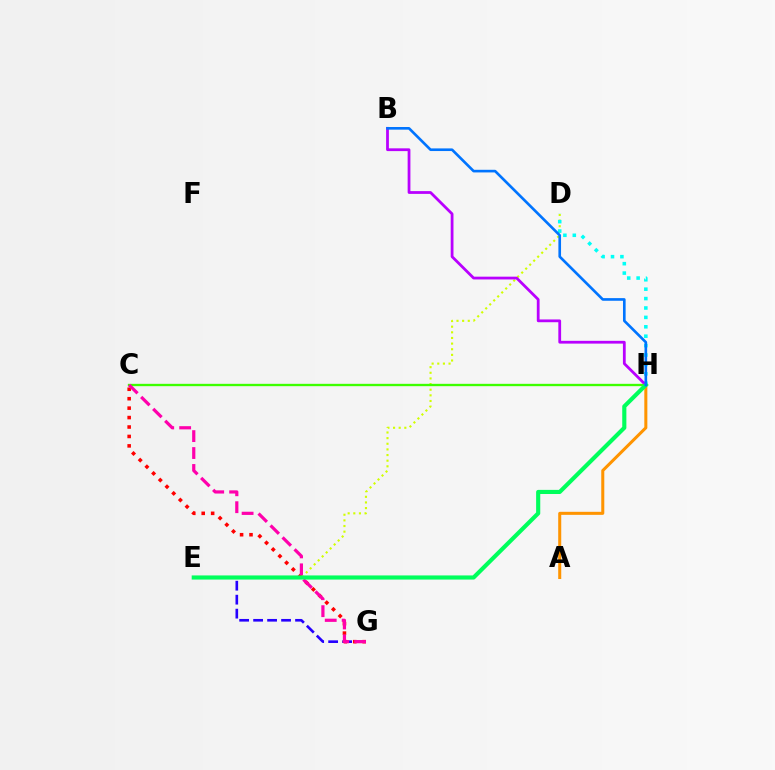{('E', 'G'): [{'color': '#2500ff', 'line_style': 'dashed', 'thickness': 1.9}], ('A', 'H'): [{'color': '#ff9400', 'line_style': 'solid', 'thickness': 2.18}], ('D', 'E'): [{'color': '#d1ff00', 'line_style': 'dotted', 'thickness': 1.53}], ('C', 'H'): [{'color': '#3dff00', 'line_style': 'solid', 'thickness': 1.69}], ('D', 'H'): [{'color': '#00fff6', 'line_style': 'dotted', 'thickness': 2.56}], ('C', 'G'): [{'color': '#ff0000', 'line_style': 'dotted', 'thickness': 2.56}, {'color': '#ff00ac', 'line_style': 'dashed', 'thickness': 2.3}], ('B', 'H'): [{'color': '#b900ff', 'line_style': 'solid', 'thickness': 2.0}, {'color': '#0074ff', 'line_style': 'solid', 'thickness': 1.9}], ('E', 'H'): [{'color': '#00ff5c', 'line_style': 'solid', 'thickness': 2.97}]}